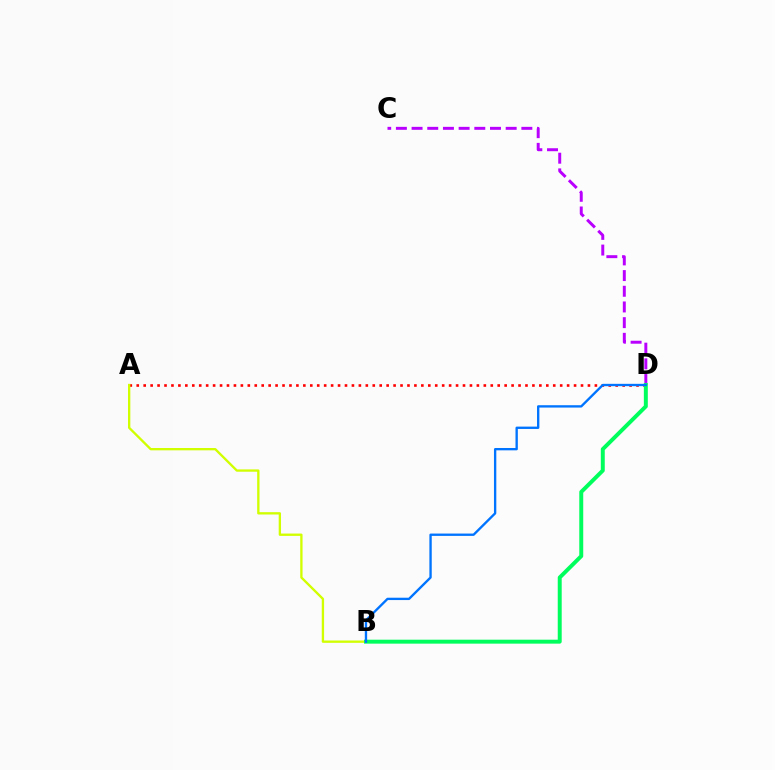{('C', 'D'): [{'color': '#b900ff', 'line_style': 'dashed', 'thickness': 2.13}], ('A', 'D'): [{'color': '#ff0000', 'line_style': 'dotted', 'thickness': 1.89}], ('A', 'B'): [{'color': '#d1ff00', 'line_style': 'solid', 'thickness': 1.68}], ('B', 'D'): [{'color': '#00ff5c', 'line_style': 'solid', 'thickness': 2.85}, {'color': '#0074ff', 'line_style': 'solid', 'thickness': 1.69}]}